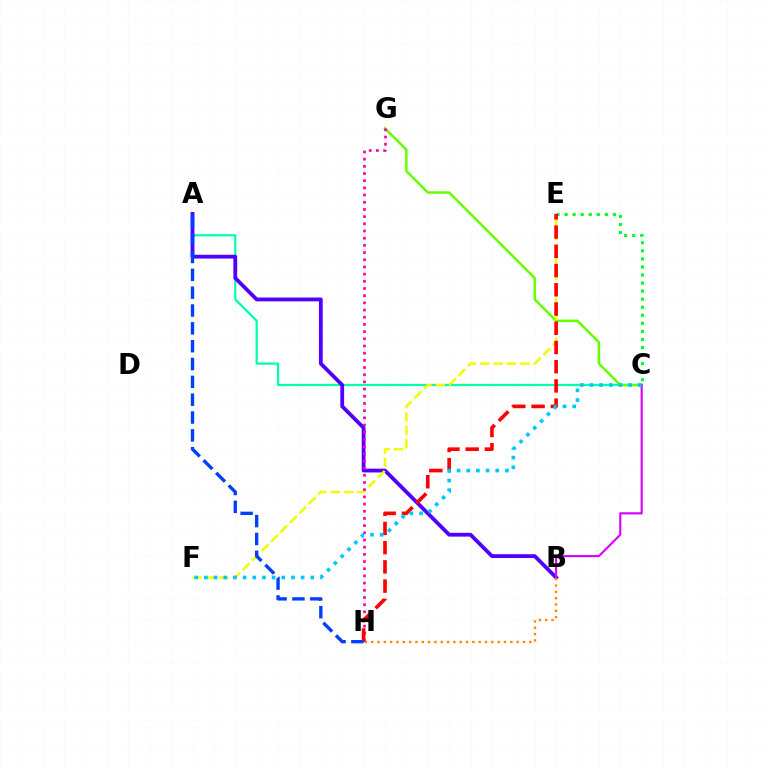{('A', 'C'): [{'color': '#00ffaf', 'line_style': 'solid', 'thickness': 1.6}], ('C', 'G'): [{'color': '#66ff00', 'line_style': 'solid', 'thickness': 1.8}], ('C', 'E'): [{'color': '#00ff27', 'line_style': 'dotted', 'thickness': 2.19}], ('A', 'B'): [{'color': '#4f00ff', 'line_style': 'solid', 'thickness': 2.74}], ('B', 'C'): [{'color': '#d600ff', 'line_style': 'solid', 'thickness': 1.53}], ('E', 'F'): [{'color': '#eeff00', 'line_style': 'dashed', 'thickness': 1.81}], ('G', 'H'): [{'color': '#ff00a0', 'line_style': 'dotted', 'thickness': 1.95}], ('B', 'H'): [{'color': '#ff8800', 'line_style': 'dotted', 'thickness': 1.72}], ('E', 'H'): [{'color': '#ff0000', 'line_style': 'dashed', 'thickness': 2.61}], ('A', 'H'): [{'color': '#003fff', 'line_style': 'dashed', 'thickness': 2.42}], ('C', 'F'): [{'color': '#00c7ff', 'line_style': 'dotted', 'thickness': 2.63}]}